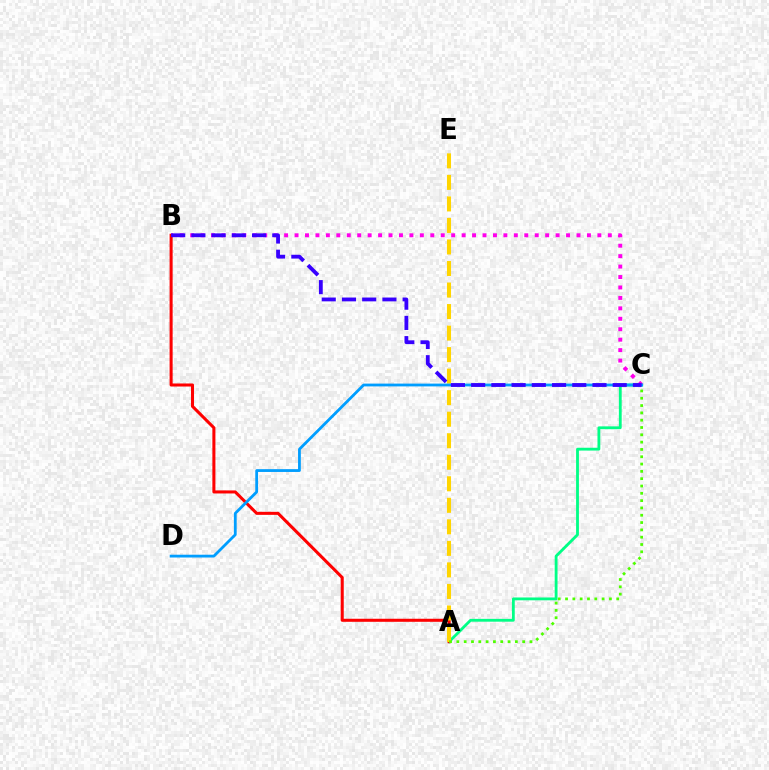{('A', 'C'): [{'color': '#00ff86', 'line_style': 'solid', 'thickness': 2.03}, {'color': '#4fff00', 'line_style': 'dotted', 'thickness': 1.99}], ('B', 'C'): [{'color': '#ff00ed', 'line_style': 'dotted', 'thickness': 2.84}, {'color': '#3700ff', 'line_style': 'dashed', 'thickness': 2.75}], ('A', 'B'): [{'color': '#ff0000', 'line_style': 'solid', 'thickness': 2.19}], ('A', 'E'): [{'color': '#ffd500', 'line_style': 'dashed', 'thickness': 2.92}], ('C', 'D'): [{'color': '#009eff', 'line_style': 'solid', 'thickness': 2.01}]}